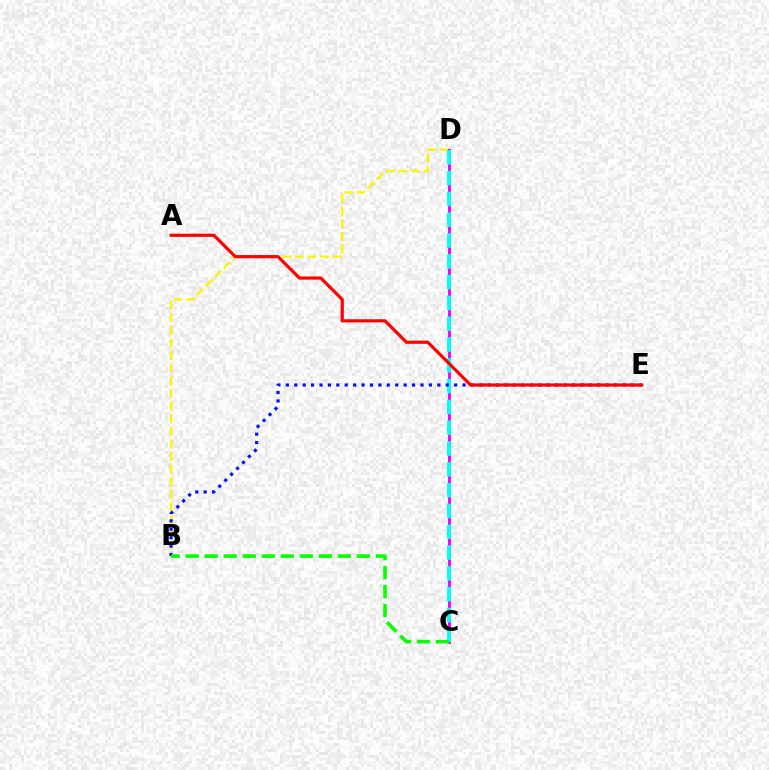{('B', 'D'): [{'color': '#fcf500', 'line_style': 'dashed', 'thickness': 1.72}], ('C', 'D'): [{'color': '#ee00ff', 'line_style': 'solid', 'thickness': 2.07}, {'color': '#00fff6', 'line_style': 'dashed', 'thickness': 2.83}], ('B', 'E'): [{'color': '#0010ff', 'line_style': 'dotted', 'thickness': 2.29}], ('B', 'C'): [{'color': '#08ff00', 'line_style': 'dashed', 'thickness': 2.58}], ('A', 'E'): [{'color': '#ff0000', 'line_style': 'solid', 'thickness': 2.3}]}